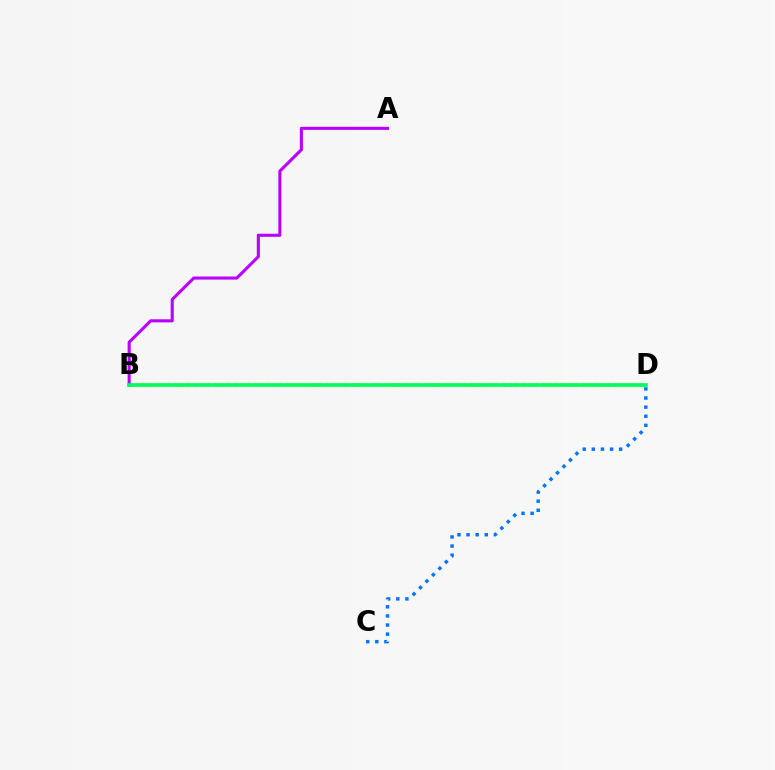{('C', 'D'): [{'color': '#0074ff', 'line_style': 'dotted', 'thickness': 2.48}], ('B', 'D'): [{'color': '#ff0000', 'line_style': 'dotted', 'thickness': 1.78}, {'color': '#d1ff00', 'line_style': 'dotted', 'thickness': 2.7}, {'color': '#00ff5c', 'line_style': 'solid', 'thickness': 2.62}], ('A', 'B'): [{'color': '#b900ff', 'line_style': 'solid', 'thickness': 2.22}]}